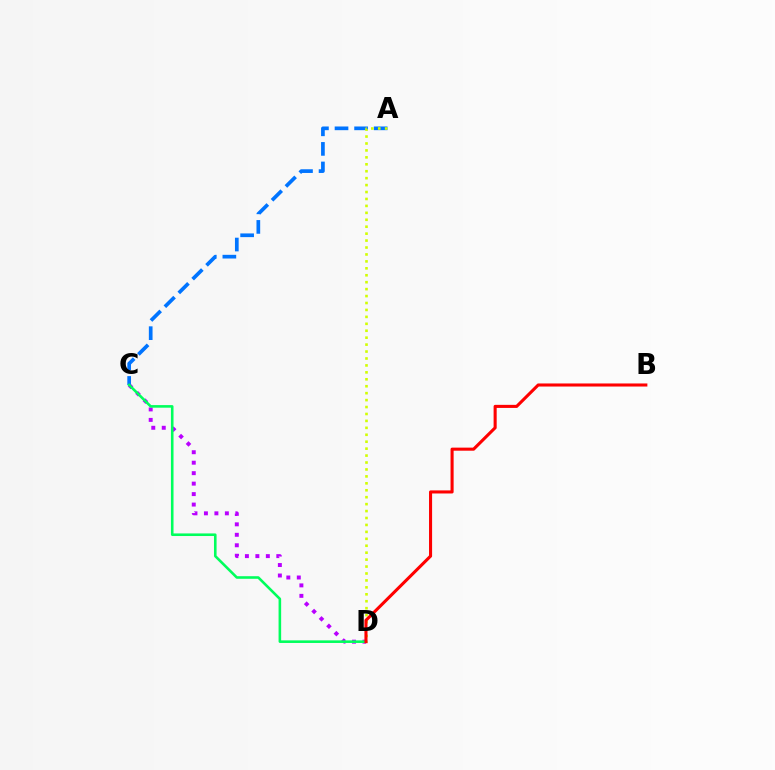{('C', 'D'): [{'color': '#b900ff', 'line_style': 'dotted', 'thickness': 2.84}, {'color': '#00ff5c', 'line_style': 'solid', 'thickness': 1.87}], ('A', 'C'): [{'color': '#0074ff', 'line_style': 'dashed', 'thickness': 2.66}], ('A', 'D'): [{'color': '#d1ff00', 'line_style': 'dotted', 'thickness': 1.88}], ('B', 'D'): [{'color': '#ff0000', 'line_style': 'solid', 'thickness': 2.21}]}